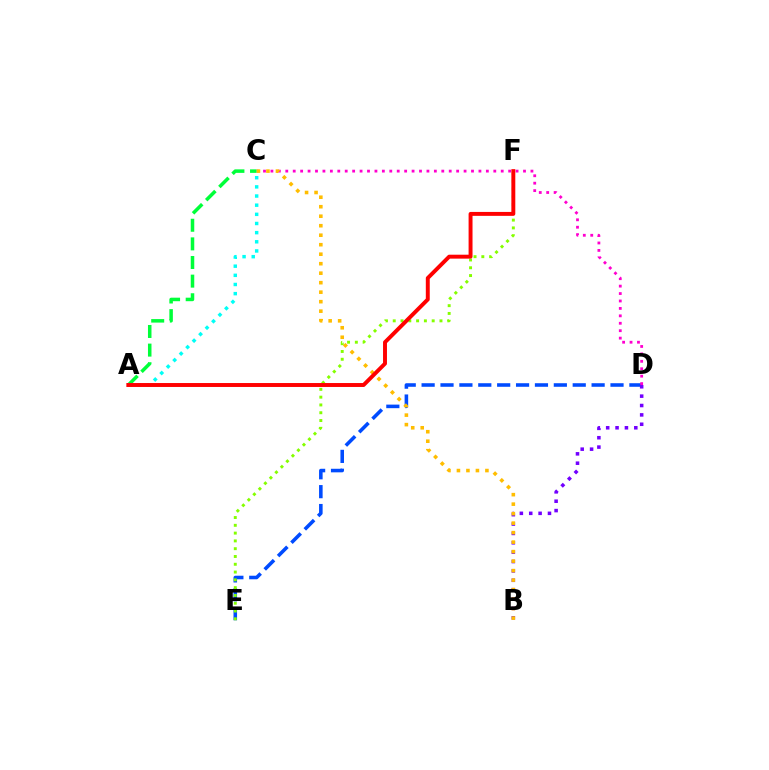{('D', 'E'): [{'color': '#004bff', 'line_style': 'dashed', 'thickness': 2.57}], ('C', 'D'): [{'color': '#ff00cf', 'line_style': 'dotted', 'thickness': 2.02}], ('E', 'F'): [{'color': '#84ff00', 'line_style': 'dotted', 'thickness': 2.12}], ('A', 'C'): [{'color': '#00ff39', 'line_style': 'dashed', 'thickness': 2.53}, {'color': '#00fff6', 'line_style': 'dotted', 'thickness': 2.49}], ('B', 'D'): [{'color': '#7200ff', 'line_style': 'dotted', 'thickness': 2.55}], ('B', 'C'): [{'color': '#ffbd00', 'line_style': 'dotted', 'thickness': 2.58}], ('A', 'F'): [{'color': '#ff0000', 'line_style': 'solid', 'thickness': 2.83}]}